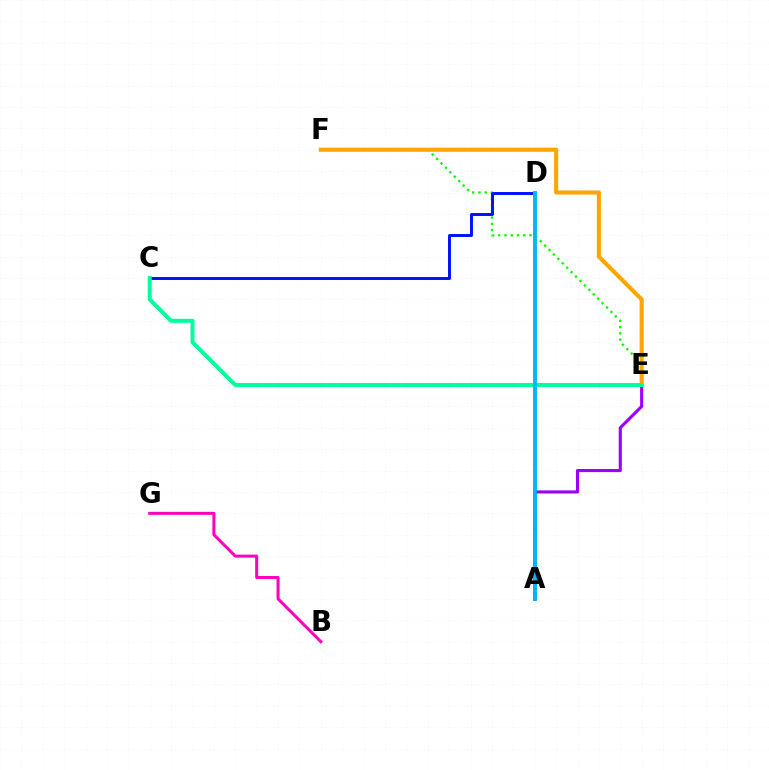{('A', 'D'): [{'color': '#ff0000', 'line_style': 'solid', 'thickness': 1.68}, {'color': '#b3ff00', 'line_style': 'solid', 'thickness': 2.81}, {'color': '#00b5ff', 'line_style': 'solid', 'thickness': 2.77}], ('E', 'F'): [{'color': '#08ff00', 'line_style': 'dotted', 'thickness': 1.7}, {'color': '#ffa500', 'line_style': 'solid', 'thickness': 2.95}], ('C', 'D'): [{'color': '#0010ff', 'line_style': 'solid', 'thickness': 2.12}], ('B', 'G'): [{'color': '#ff00bd', 'line_style': 'solid', 'thickness': 2.16}], ('A', 'E'): [{'color': '#9b00ff', 'line_style': 'solid', 'thickness': 2.24}], ('C', 'E'): [{'color': '#00ff9d', 'line_style': 'solid', 'thickness': 2.89}]}